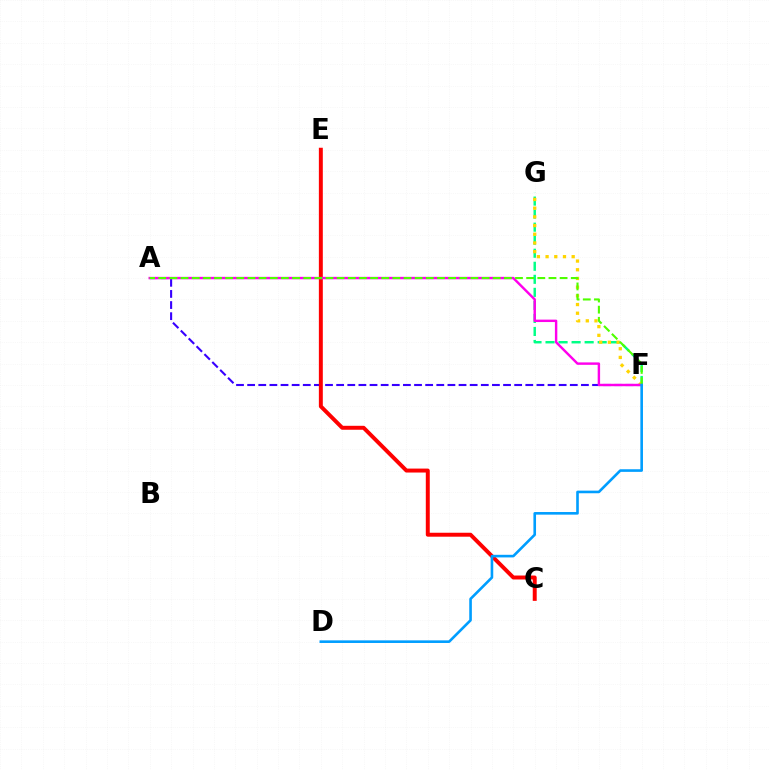{('F', 'G'): [{'color': '#00ff86', 'line_style': 'dashed', 'thickness': 1.77}, {'color': '#ffd500', 'line_style': 'dotted', 'thickness': 2.36}], ('A', 'F'): [{'color': '#3700ff', 'line_style': 'dashed', 'thickness': 1.51}, {'color': '#ff00ed', 'line_style': 'solid', 'thickness': 1.75}, {'color': '#4fff00', 'line_style': 'dashed', 'thickness': 1.51}], ('C', 'E'): [{'color': '#ff0000', 'line_style': 'solid', 'thickness': 2.85}], ('D', 'F'): [{'color': '#009eff', 'line_style': 'solid', 'thickness': 1.88}]}